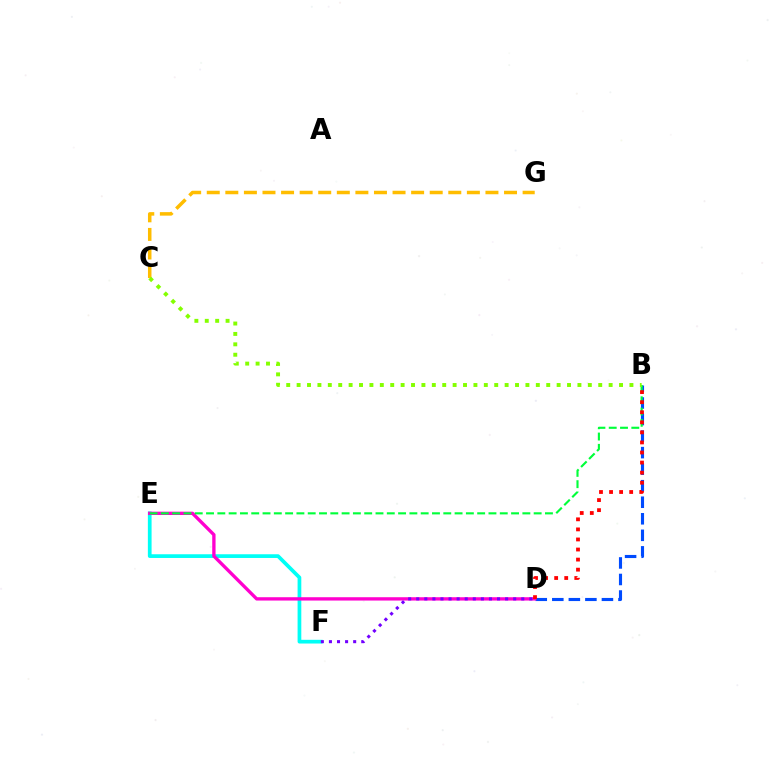{('C', 'G'): [{'color': '#ffbd00', 'line_style': 'dashed', 'thickness': 2.52}], ('E', 'F'): [{'color': '#00fff6', 'line_style': 'solid', 'thickness': 2.68}], ('B', 'D'): [{'color': '#004bff', 'line_style': 'dashed', 'thickness': 2.25}, {'color': '#ff0000', 'line_style': 'dotted', 'thickness': 2.73}], ('D', 'E'): [{'color': '#ff00cf', 'line_style': 'solid', 'thickness': 2.4}], ('B', 'E'): [{'color': '#00ff39', 'line_style': 'dashed', 'thickness': 1.53}], ('D', 'F'): [{'color': '#7200ff', 'line_style': 'dotted', 'thickness': 2.2}], ('B', 'C'): [{'color': '#84ff00', 'line_style': 'dotted', 'thickness': 2.83}]}